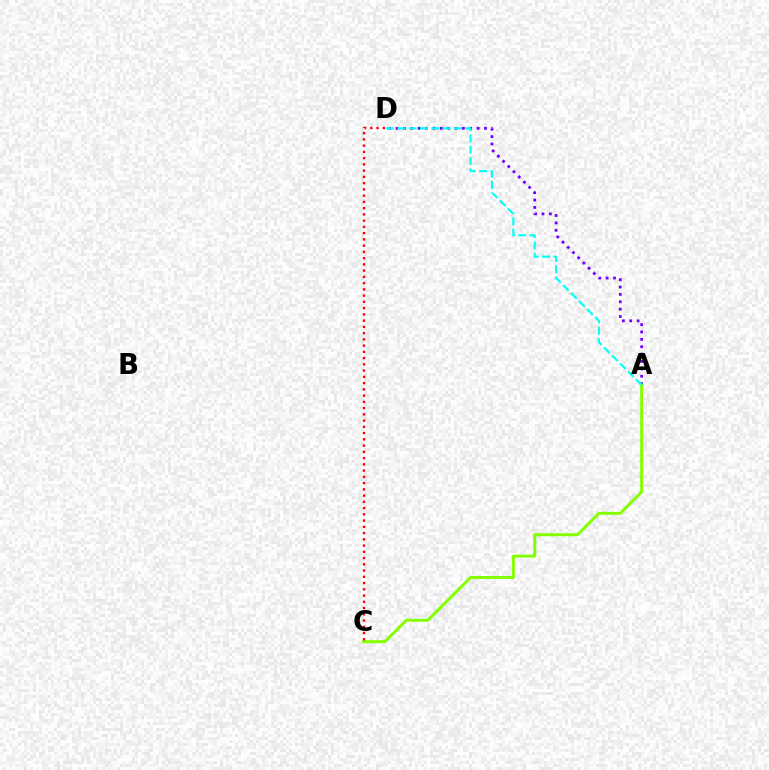{('A', 'D'): [{'color': '#7200ff', 'line_style': 'dotted', 'thickness': 2.0}, {'color': '#00fff6', 'line_style': 'dashed', 'thickness': 1.54}], ('A', 'C'): [{'color': '#84ff00', 'line_style': 'solid', 'thickness': 2.15}], ('C', 'D'): [{'color': '#ff0000', 'line_style': 'dotted', 'thickness': 1.7}]}